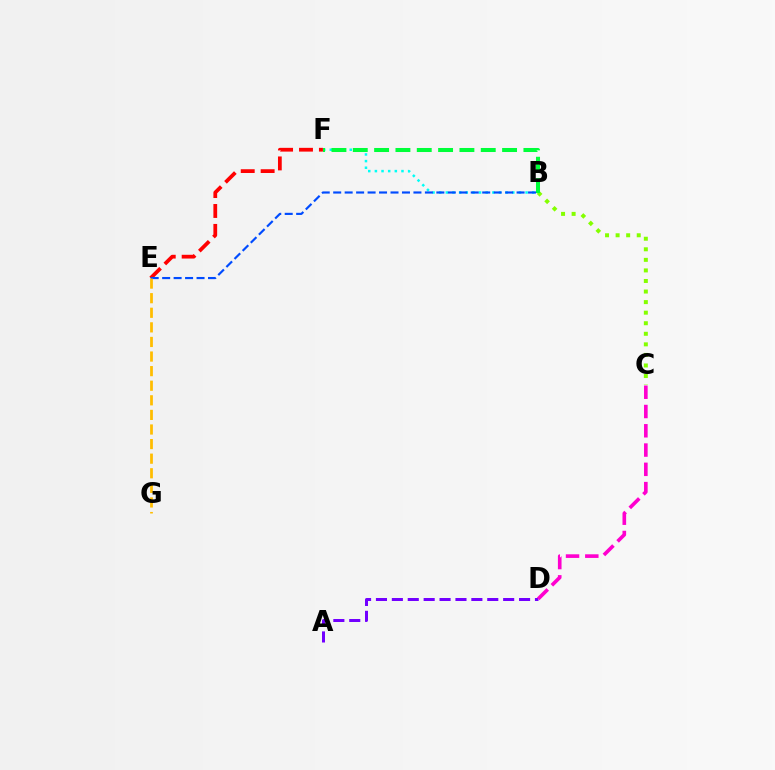{('B', 'C'): [{'color': '#84ff00', 'line_style': 'dotted', 'thickness': 2.87}], ('B', 'F'): [{'color': '#00fff6', 'line_style': 'dotted', 'thickness': 1.81}, {'color': '#00ff39', 'line_style': 'dashed', 'thickness': 2.9}], ('E', 'F'): [{'color': '#ff0000', 'line_style': 'dashed', 'thickness': 2.71}], ('A', 'D'): [{'color': '#7200ff', 'line_style': 'dashed', 'thickness': 2.16}], ('C', 'D'): [{'color': '#ff00cf', 'line_style': 'dashed', 'thickness': 2.62}], ('B', 'E'): [{'color': '#004bff', 'line_style': 'dashed', 'thickness': 1.56}], ('E', 'G'): [{'color': '#ffbd00', 'line_style': 'dashed', 'thickness': 1.98}]}